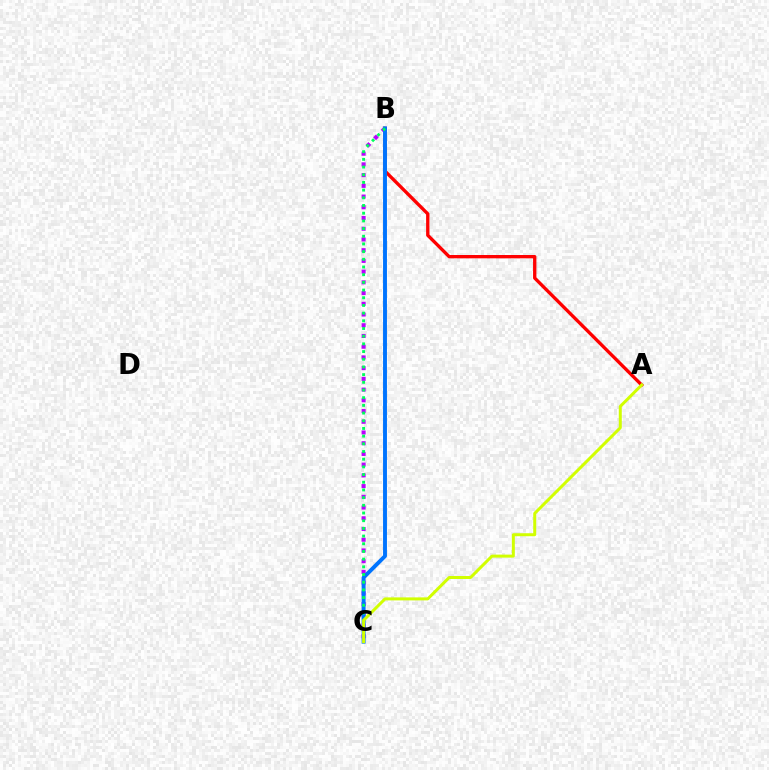{('B', 'C'): [{'color': '#b900ff', 'line_style': 'dotted', 'thickness': 2.91}, {'color': '#0074ff', 'line_style': 'solid', 'thickness': 2.81}, {'color': '#00ff5c', 'line_style': 'dotted', 'thickness': 2.09}], ('A', 'B'): [{'color': '#ff0000', 'line_style': 'solid', 'thickness': 2.4}], ('A', 'C'): [{'color': '#d1ff00', 'line_style': 'solid', 'thickness': 2.16}]}